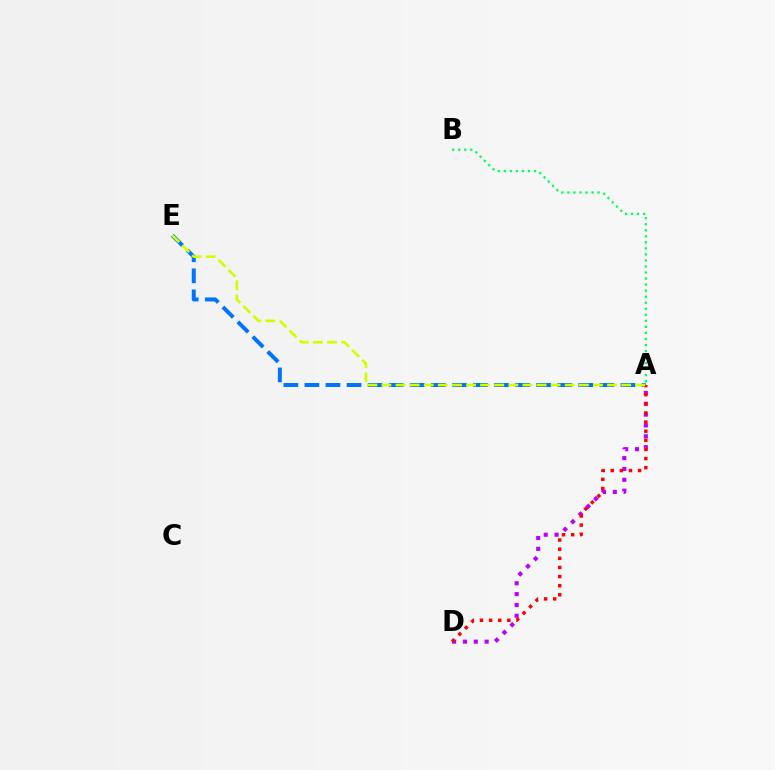{('A', 'D'): [{'color': '#b900ff', 'line_style': 'dotted', 'thickness': 2.94}, {'color': '#ff0000', 'line_style': 'dotted', 'thickness': 2.48}], ('A', 'B'): [{'color': '#00ff5c', 'line_style': 'dotted', 'thickness': 1.64}], ('A', 'E'): [{'color': '#0074ff', 'line_style': 'dashed', 'thickness': 2.86}, {'color': '#d1ff00', 'line_style': 'dashed', 'thickness': 1.92}]}